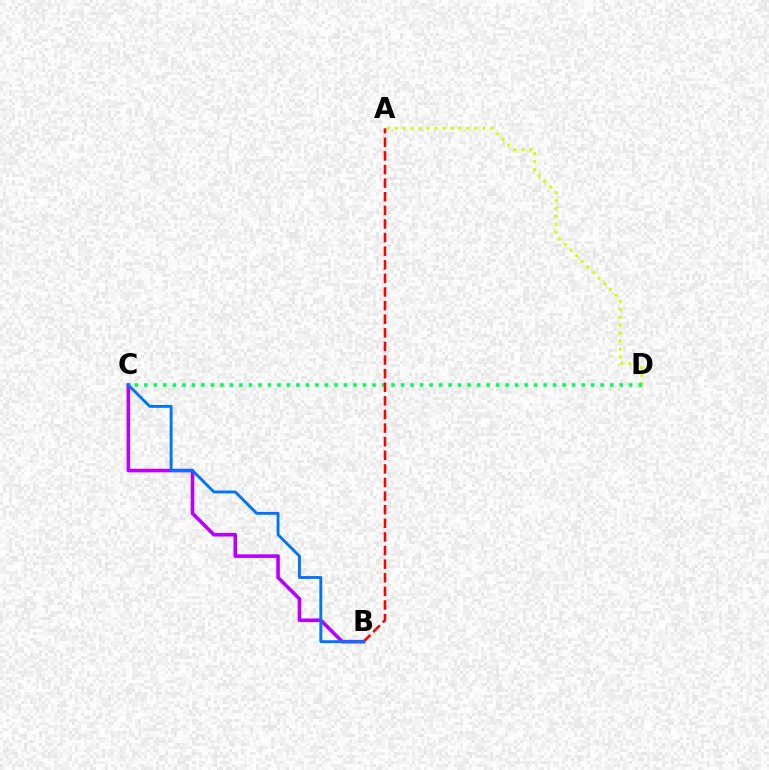{('B', 'C'): [{'color': '#b900ff', 'line_style': 'solid', 'thickness': 2.58}, {'color': '#0074ff', 'line_style': 'solid', 'thickness': 2.08}], ('A', 'D'): [{'color': '#d1ff00', 'line_style': 'dotted', 'thickness': 2.16}], ('C', 'D'): [{'color': '#00ff5c', 'line_style': 'dotted', 'thickness': 2.58}], ('A', 'B'): [{'color': '#ff0000', 'line_style': 'dashed', 'thickness': 1.85}]}